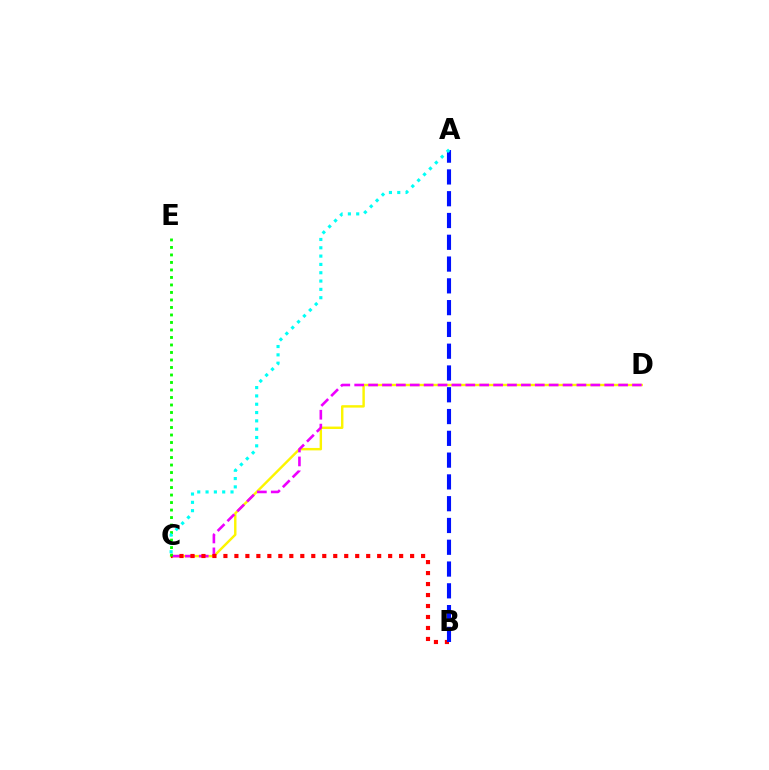{('C', 'D'): [{'color': '#fcf500', 'line_style': 'solid', 'thickness': 1.74}, {'color': '#ee00ff', 'line_style': 'dashed', 'thickness': 1.89}], ('B', 'C'): [{'color': '#ff0000', 'line_style': 'dotted', 'thickness': 2.98}], ('A', 'B'): [{'color': '#0010ff', 'line_style': 'dashed', 'thickness': 2.96}], ('C', 'E'): [{'color': '#08ff00', 'line_style': 'dotted', 'thickness': 2.04}], ('A', 'C'): [{'color': '#00fff6', 'line_style': 'dotted', 'thickness': 2.26}]}